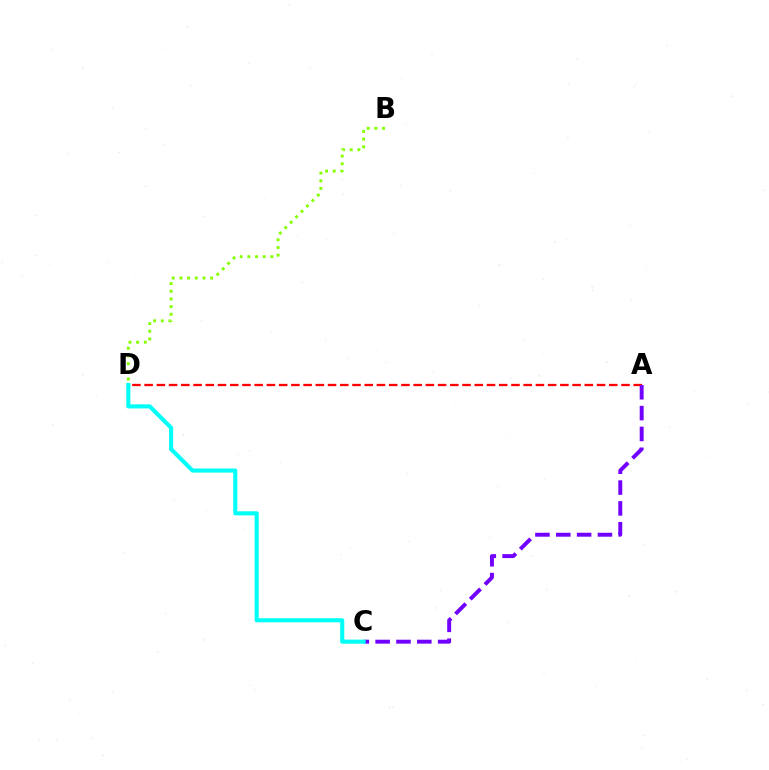{('A', 'D'): [{'color': '#ff0000', 'line_style': 'dashed', 'thickness': 1.66}], ('B', 'D'): [{'color': '#84ff00', 'line_style': 'dotted', 'thickness': 2.09}], ('A', 'C'): [{'color': '#7200ff', 'line_style': 'dashed', 'thickness': 2.83}], ('C', 'D'): [{'color': '#00fff6', 'line_style': 'solid', 'thickness': 2.94}]}